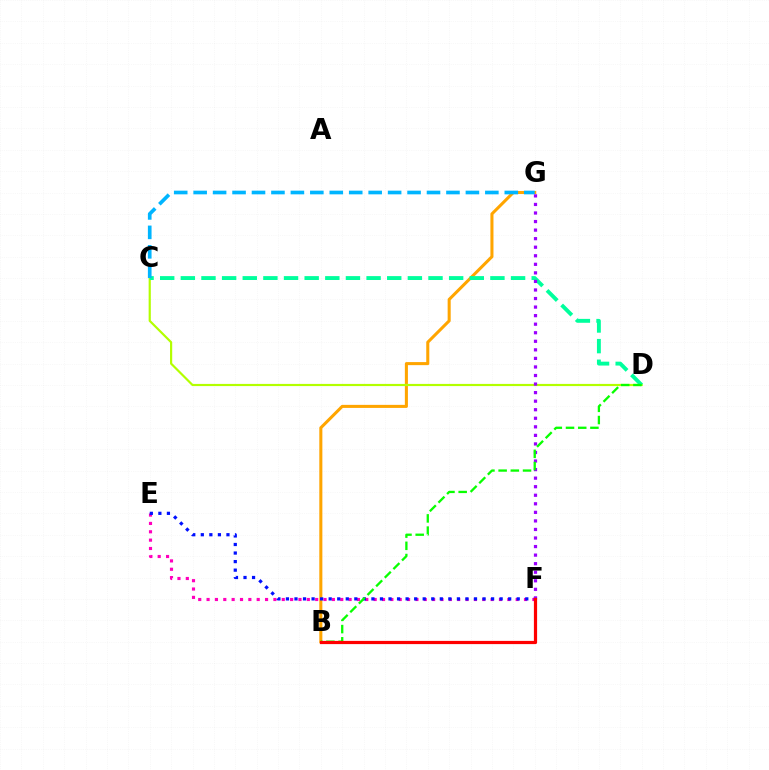{('E', 'F'): [{'color': '#ff00bd', 'line_style': 'dotted', 'thickness': 2.27}, {'color': '#0010ff', 'line_style': 'dotted', 'thickness': 2.32}], ('B', 'G'): [{'color': '#ffa500', 'line_style': 'solid', 'thickness': 2.2}], ('C', 'D'): [{'color': '#b3ff00', 'line_style': 'solid', 'thickness': 1.57}, {'color': '#00ff9d', 'line_style': 'dashed', 'thickness': 2.8}], ('C', 'G'): [{'color': '#00b5ff', 'line_style': 'dashed', 'thickness': 2.64}], ('F', 'G'): [{'color': '#9b00ff', 'line_style': 'dotted', 'thickness': 2.32}], ('B', 'D'): [{'color': '#08ff00', 'line_style': 'dashed', 'thickness': 1.66}], ('B', 'F'): [{'color': '#ff0000', 'line_style': 'solid', 'thickness': 2.31}]}